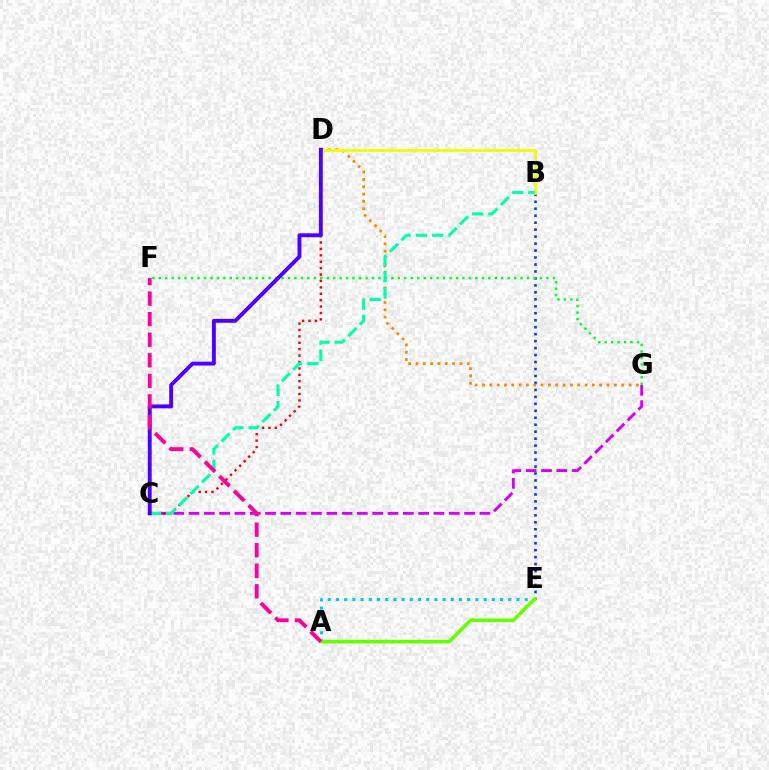{('A', 'E'): [{'color': '#00c7ff', 'line_style': 'dotted', 'thickness': 2.23}, {'color': '#66ff00', 'line_style': 'solid', 'thickness': 2.56}], ('B', 'E'): [{'color': '#003fff', 'line_style': 'dotted', 'thickness': 1.89}], ('C', 'G'): [{'color': '#d600ff', 'line_style': 'dashed', 'thickness': 2.08}], ('F', 'G'): [{'color': '#00ff27', 'line_style': 'dotted', 'thickness': 1.76}], ('D', 'G'): [{'color': '#ff8800', 'line_style': 'dotted', 'thickness': 1.99}], ('C', 'D'): [{'color': '#ff0000', 'line_style': 'dotted', 'thickness': 1.74}, {'color': '#4f00ff', 'line_style': 'solid', 'thickness': 2.81}], ('B', 'D'): [{'color': '#eeff00', 'line_style': 'solid', 'thickness': 2.01}], ('B', 'C'): [{'color': '#00ffaf', 'line_style': 'dashed', 'thickness': 2.21}], ('A', 'F'): [{'color': '#ff00a0', 'line_style': 'dashed', 'thickness': 2.79}]}